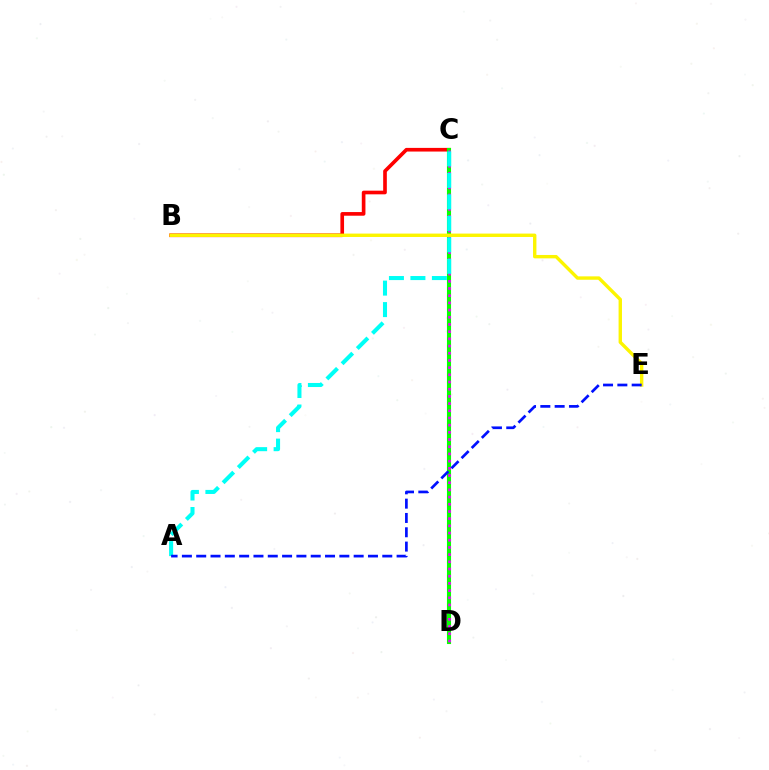{('B', 'C'): [{'color': '#ff0000', 'line_style': 'solid', 'thickness': 2.63}], ('C', 'D'): [{'color': '#08ff00', 'line_style': 'solid', 'thickness': 2.95}, {'color': '#ee00ff', 'line_style': 'dotted', 'thickness': 1.95}], ('A', 'C'): [{'color': '#00fff6', 'line_style': 'dashed', 'thickness': 2.92}], ('B', 'E'): [{'color': '#fcf500', 'line_style': 'solid', 'thickness': 2.44}], ('A', 'E'): [{'color': '#0010ff', 'line_style': 'dashed', 'thickness': 1.94}]}